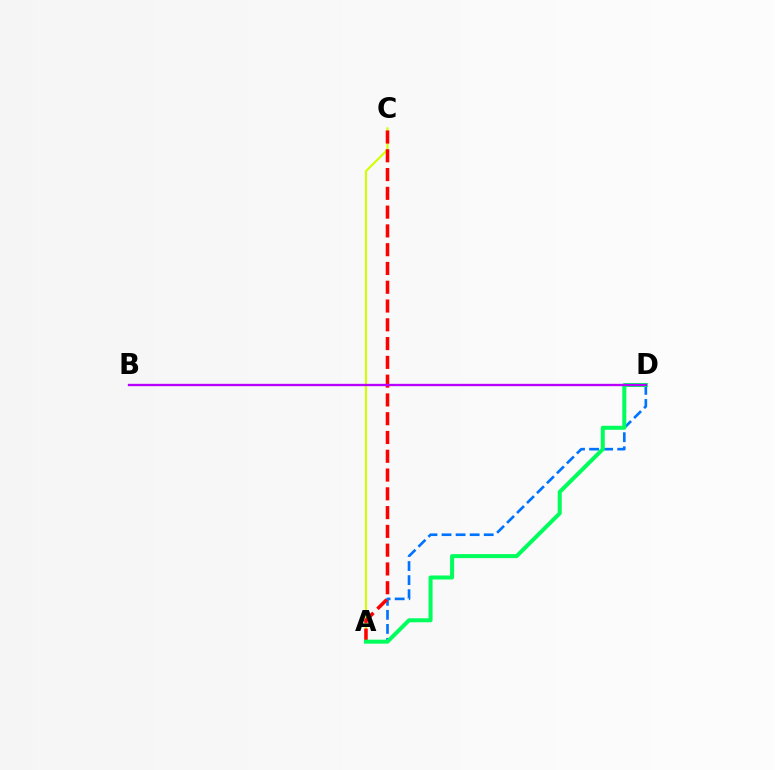{('A', 'C'): [{'color': '#d1ff00', 'line_style': 'solid', 'thickness': 1.52}, {'color': '#ff0000', 'line_style': 'dashed', 'thickness': 2.55}], ('A', 'D'): [{'color': '#0074ff', 'line_style': 'dashed', 'thickness': 1.91}, {'color': '#00ff5c', 'line_style': 'solid', 'thickness': 2.89}], ('B', 'D'): [{'color': '#b900ff', 'line_style': 'solid', 'thickness': 1.68}]}